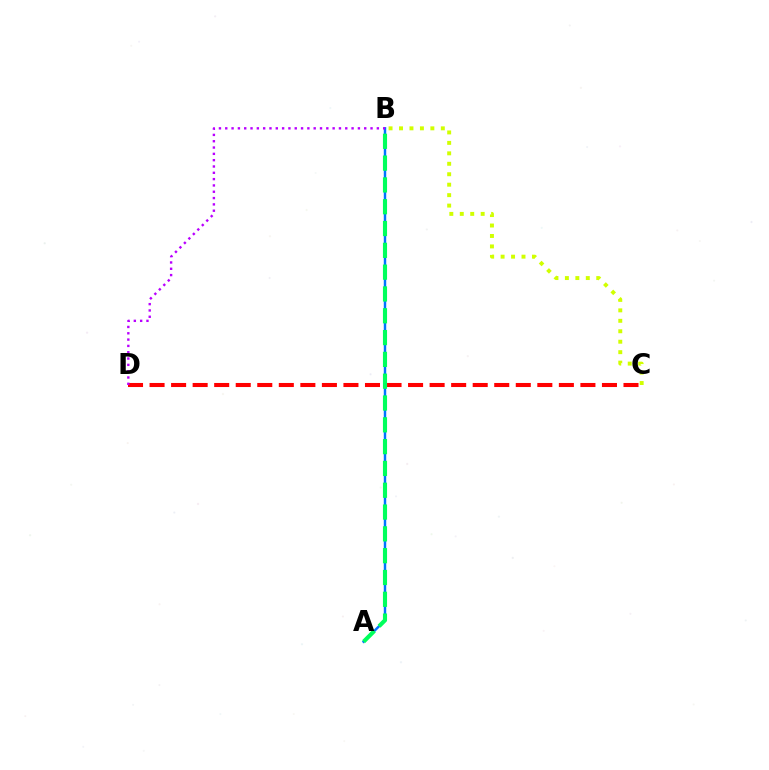{('B', 'C'): [{'color': '#d1ff00', 'line_style': 'dotted', 'thickness': 2.84}], ('C', 'D'): [{'color': '#ff0000', 'line_style': 'dashed', 'thickness': 2.93}], ('A', 'B'): [{'color': '#0074ff', 'line_style': 'solid', 'thickness': 1.77}, {'color': '#00ff5c', 'line_style': 'dashed', 'thickness': 2.96}], ('B', 'D'): [{'color': '#b900ff', 'line_style': 'dotted', 'thickness': 1.72}]}